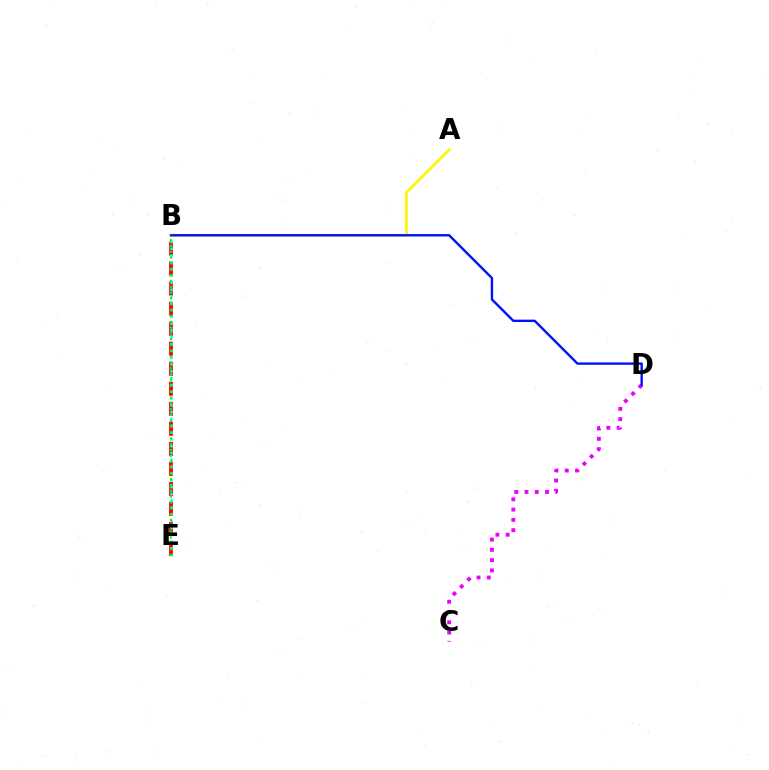{('A', 'B'): [{'color': '#fcf500', 'line_style': 'solid', 'thickness': 1.91}], ('B', 'E'): [{'color': '#ff0000', 'line_style': 'dashed', 'thickness': 2.72}, {'color': '#00fff6', 'line_style': 'dotted', 'thickness': 1.85}, {'color': '#08ff00', 'line_style': 'dotted', 'thickness': 1.58}], ('C', 'D'): [{'color': '#ee00ff', 'line_style': 'dotted', 'thickness': 2.79}], ('B', 'D'): [{'color': '#0010ff', 'line_style': 'solid', 'thickness': 1.72}]}